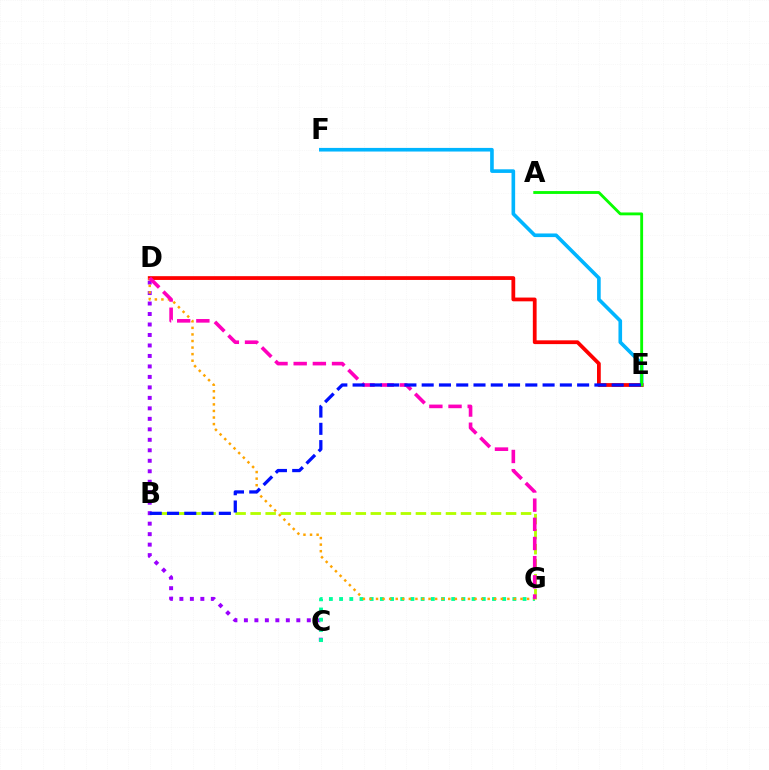{('C', 'D'): [{'color': '#9b00ff', 'line_style': 'dotted', 'thickness': 2.85}], ('B', 'G'): [{'color': '#b3ff00', 'line_style': 'dashed', 'thickness': 2.04}], ('E', 'F'): [{'color': '#00b5ff', 'line_style': 'solid', 'thickness': 2.61}], ('D', 'E'): [{'color': '#ff0000', 'line_style': 'solid', 'thickness': 2.72}], ('A', 'E'): [{'color': '#08ff00', 'line_style': 'solid', 'thickness': 2.06}], ('C', 'G'): [{'color': '#00ff9d', 'line_style': 'dotted', 'thickness': 2.77}], ('D', 'G'): [{'color': '#ffa500', 'line_style': 'dotted', 'thickness': 1.78}, {'color': '#ff00bd', 'line_style': 'dashed', 'thickness': 2.6}], ('B', 'E'): [{'color': '#0010ff', 'line_style': 'dashed', 'thickness': 2.35}]}